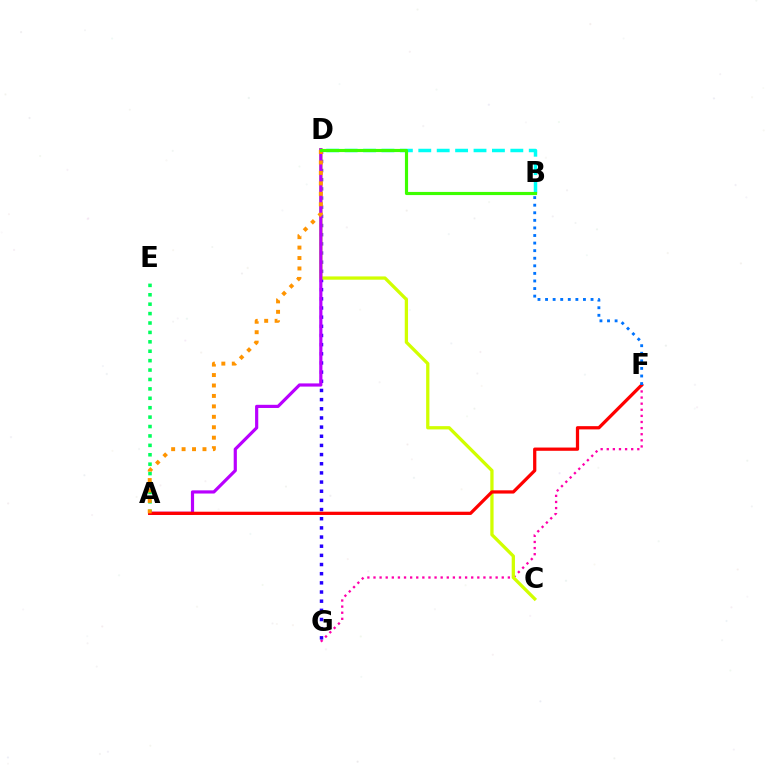{('F', 'G'): [{'color': '#ff00ac', 'line_style': 'dotted', 'thickness': 1.66}], ('D', 'G'): [{'color': '#2500ff', 'line_style': 'dotted', 'thickness': 2.49}], ('A', 'E'): [{'color': '#00ff5c', 'line_style': 'dotted', 'thickness': 2.56}], ('C', 'D'): [{'color': '#d1ff00', 'line_style': 'solid', 'thickness': 2.36}], ('A', 'D'): [{'color': '#b900ff', 'line_style': 'solid', 'thickness': 2.29}, {'color': '#ff9400', 'line_style': 'dotted', 'thickness': 2.84}], ('B', 'D'): [{'color': '#00fff6', 'line_style': 'dashed', 'thickness': 2.5}, {'color': '#3dff00', 'line_style': 'solid', 'thickness': 2.26}], ('A', 'F'): [{'color': '#ff0000', 'line_style': 'solid', 'thickness': 2.34}], ('B', 'F'): [{'color': '#0074ff', 'line_style': 'dotted', 'thickness': 2.06}]}